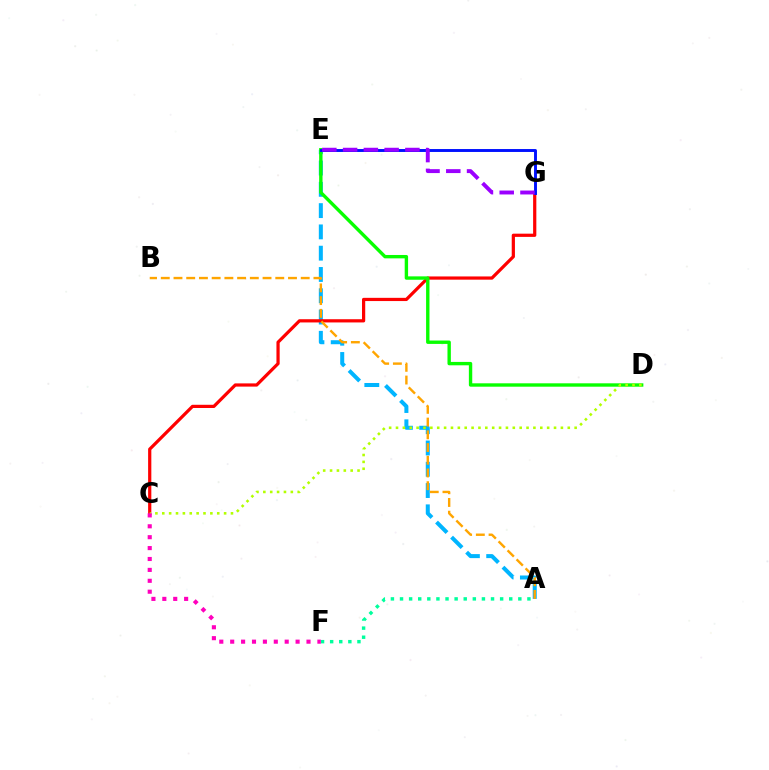{('A', 'E'): [{'color': '#00b5ff', 'line_style': 'dashed', 'thickness': 2.89}], ('C', 'G'): [{'color': '#ff0000', 'line_style': 'solid', 'thickness': 2.32}], ('A', 'F'): [{'color': '#00ff9d', 'line_style': 'dotted', 'thickness': 2.47}], ('D', 'E'): [{'color': '#08ff00', 'line_style': 'solid', 'thickness': 2.44}], ('E', 'G'): [{'color': '#0010ff', 'line_style': 'solid', 'thickness': 2.1}, {'color': '#9b00ff', 'line_style': 'dashed', 'thickness': 2.82}], ('A', 'B'): [{'color': '#ffa500', 'line_style': 'dashed', 'thickness': 1.73}], ('C', 'D'): [{'color': '#b3ff00', 'line_style': 'dotted', 'thickness': 1.87}], ('C', 'F'): [{'color': '#ff00bd', 'line_style': 'dotted', 'thickness': 2.96}]}